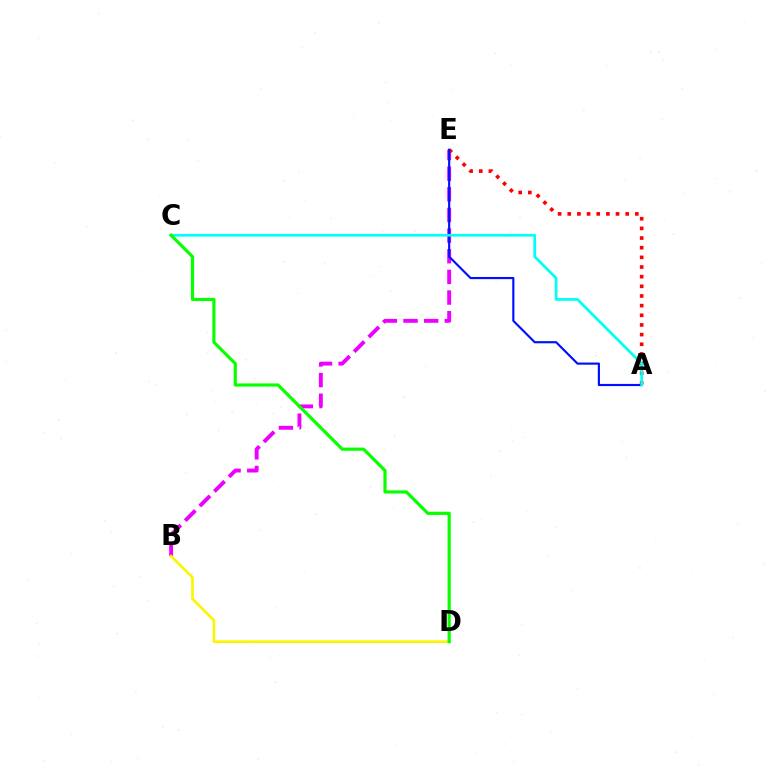{('B', 'E'): [{'color': '#ee00ff', 'line_style': 'dashed', 'thickness': 2.8}], ('A', 'E'): [{'color': '#ff0000', 'line_style': 'dotted', 'thickness': 2.62}, {'color': '#0010ff', 'line_style': 'solid', 'thickness': 1.55}], ('B', 'D'): [{'color': '#fcf500', 'line_style': 'solid', 'thickness': 1.91}], ('A', 'C'): [{'color': '#00fff6', 'line_style': 'solid', 'thickness': 1.96}], ('C', 'D'): [{'color': '#08ff00', 'line_style': 'solid', 'thickness': 2.28}]}